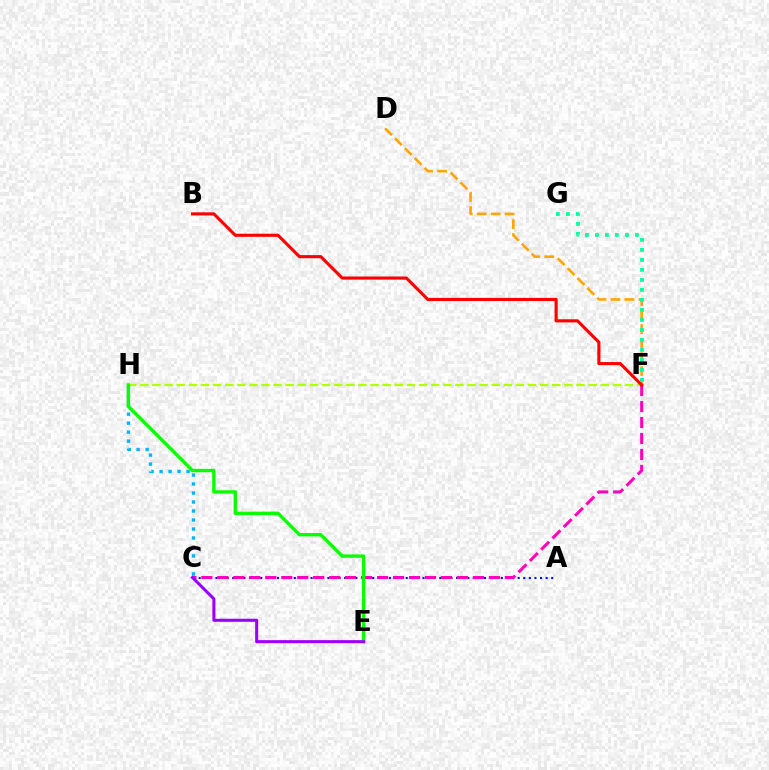{('F', 'H'): [{'color': '#b3ff00', 'line_style': 'dashed', 'thickness': 1.65}], ('A', 'C'): [{'color': '#0010ff', 'line_style': 'dotted', 'thickness': 1.52}], ('C', 'H'): [{'color': '#00b5ff', 'line_style': 'dotted', 'thickness': 2.44}], ('C', 'F'): [{'color': '#ff00bd', 'line_style': 'dashed', 'thickness': 2.17}], ('D', 'F'): [{'color': '#ffa500', 'line_style': 'dashed', 'thickness': 1.9}], ('B', 'F'): [{'color': '#ff0000', 'line_style': 'solid', 'thickness': 2.24}], ('E', 'H'): [{'color': '#08ff00', 'line_style': 'solid', 'thickness': 2.43}], ('F', 'G'): [{'color': '#00ff9d', 'line_style': 'dotted', 'thickness': 2.72}], ('C', 'E'): [{'color': '#9b00ff', 'line_style': 'solid', 'thickness': 2.19}]}